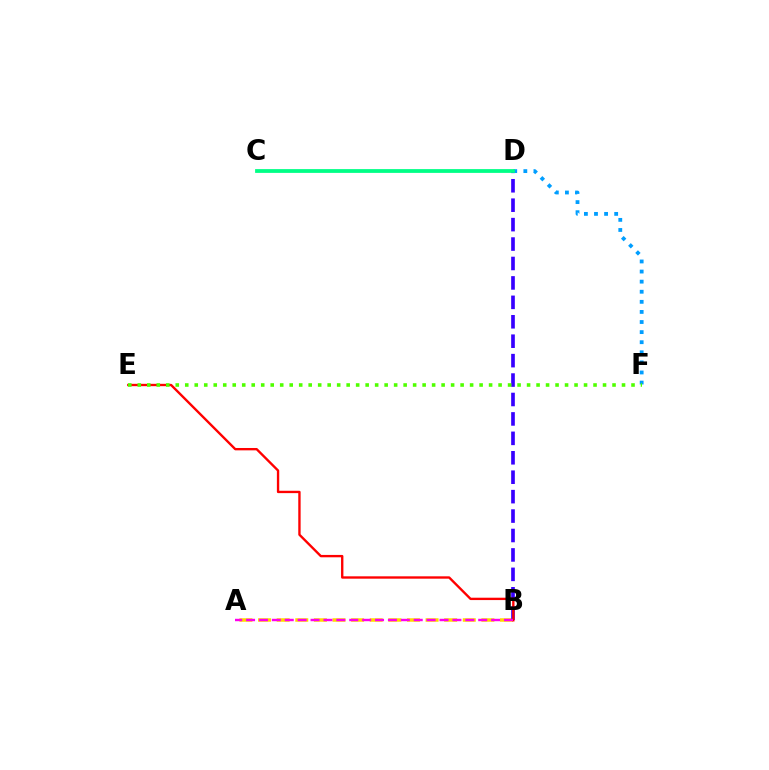{('A', 'B'): [{'color': '#ffd500', 'line_style': 'dashed', 'thickness': 2.53}, {'color': '#ff00ed', 'line_style': 'dashed', 'thickness': 1.75}], ('B', 'D'): [{'color': '#3700ff', 'line_style': 'dashed', 'thickness': 2.64}], ('B', 'E'): [{'color': '#ff0000', 'line_style': 'solid', 'thickness': 1.7}], ('D', 'F'): [{'color': '#009eff', 'line_style': 'dotted', 'thickness': 2.74}], ('C', 'D'): [{'color': '#00ff86', 'line_style': 'solid', 'thickness': 2.72}], ('E', 'F'): [{'color': '#4fff00', 'line_style': 'dotted', 'thickness': 2.58}]}